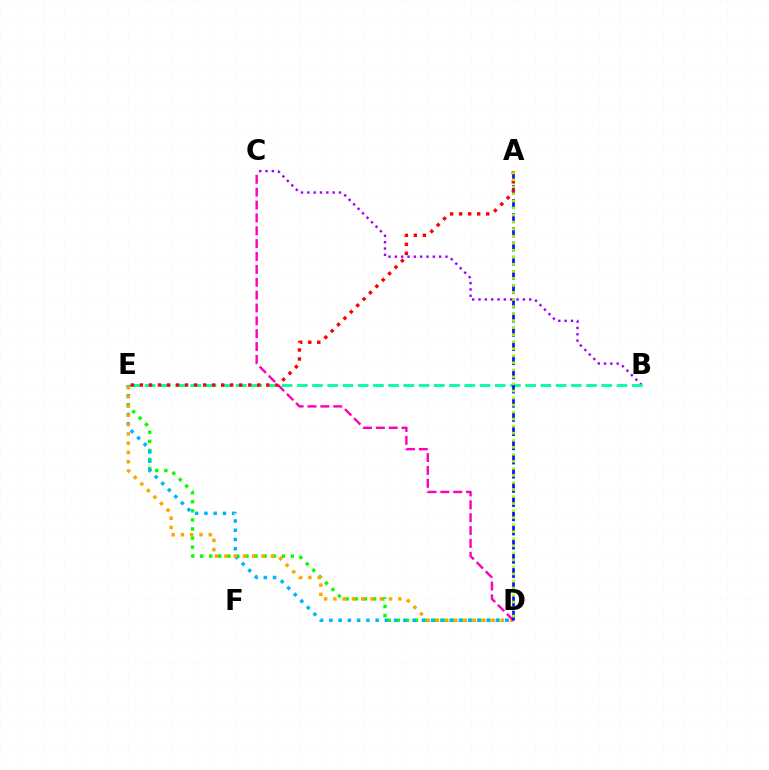{('B', 'C'): [{'color': '#9b00ff', 'line_style': 'dotted', 'thickness': 1.72}], ('D', 'E'): [{'color': '#08ff00', 'line_style': 'dotted', 'thickness': 2.46}, {'color': '#00b5ff', 'line_style': 'dotted', 'thickness': 2.51}, {'color': '#ffa500', 'line_style': 'dotted', 'thickness': 2.52}], ('B', 'E'): [{'color': '#00ff9d', 'line_style': 'dashed', 'thickness': 2.07}], ('C', 'D'): [{'color': '#ff00bd', 'line_style': 'dashed', 'thickness': 1.75}], ('A', 'D'): [{'color': '#0010ff', 'line_style': 'dashed', 'thickness': 1.93}, {'color': '#b3ff00', 'line_style': 'dotted', 'thickness': 1.91}], ('A', 'E'): [{'color': '#ff0000', 'line_style': 'dotted', 'thickness': 2.45}]}